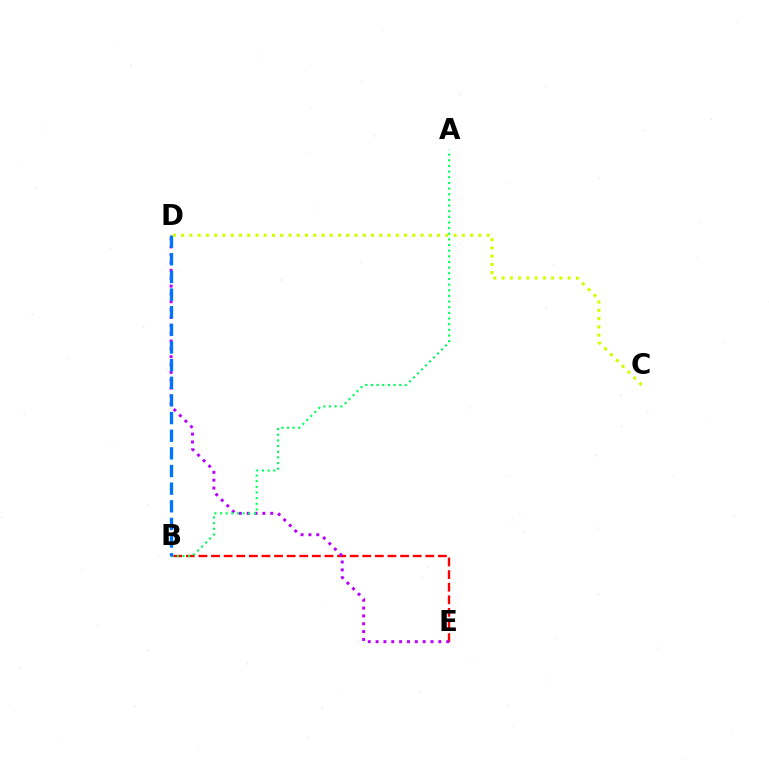{('B', 'E'): [{'color': '#ff0000', 'line_style': 'dashed', 'thickness': 1.71}], ('D', 'E'): [{'color': '#b900ff', 'line_style': 'dotted', 'thickness': 2.13}], ('A', 'B'): [{'color': '#00ff5c', 'line_style': 'dotted', 'thickness': 1.53}], ('B', 'D'): [{'color': '#0074ff', 'line_style': 'dashed', 'thickness': 2.4}], ('C', 'D'): [{'color': '#d1ff00', 'line_style': 'dotted', 'thickness': 2.24}]}